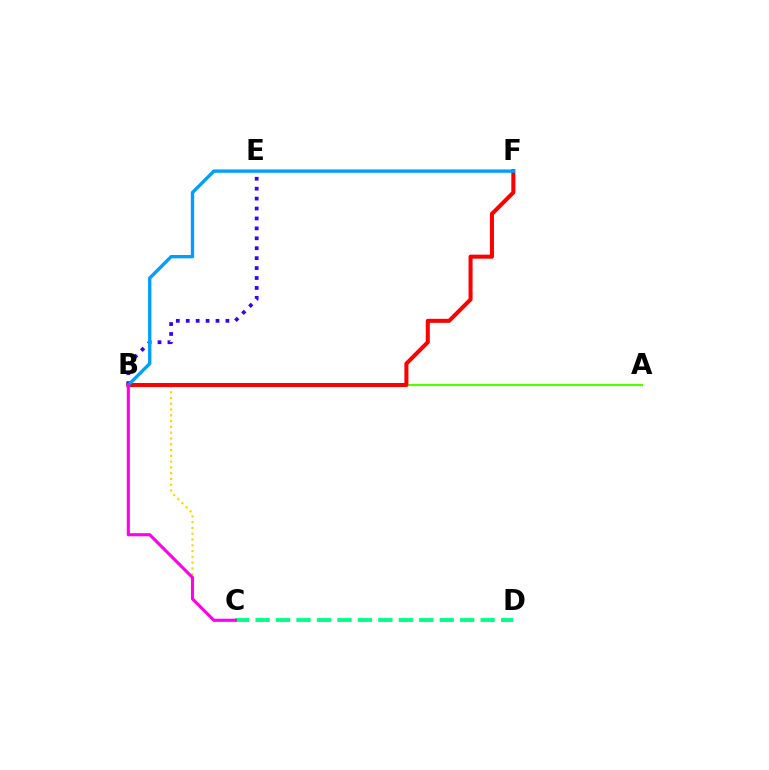{('A', 'B'): [{'color': '#4fff00', 'line_style': 'solid', 'thickness': 1.58}], ('B', 'C'): [{'color': '#ffd500', 'line_style': 'dotted', 'thickness': 1.57}, {'color': '#ff00ed', 'line_style': 'solid', 'thickness': 2.24}], ('B', 'E'): [{'color': '#3700ff', 'line_style': 'dotted', 'thickness': 2.7}], ('B', 'F'): [{'color': '#ff0000', 'line_style': 'solid', 'thickness': 2.91}, {'color': '#009eff', 'line_style': 'solid', 'thickness': 2.4}], ('C', 'D'): [{'color': '#00ff86', 'line_style': 'dashed', 'thickness': 2.78}]}